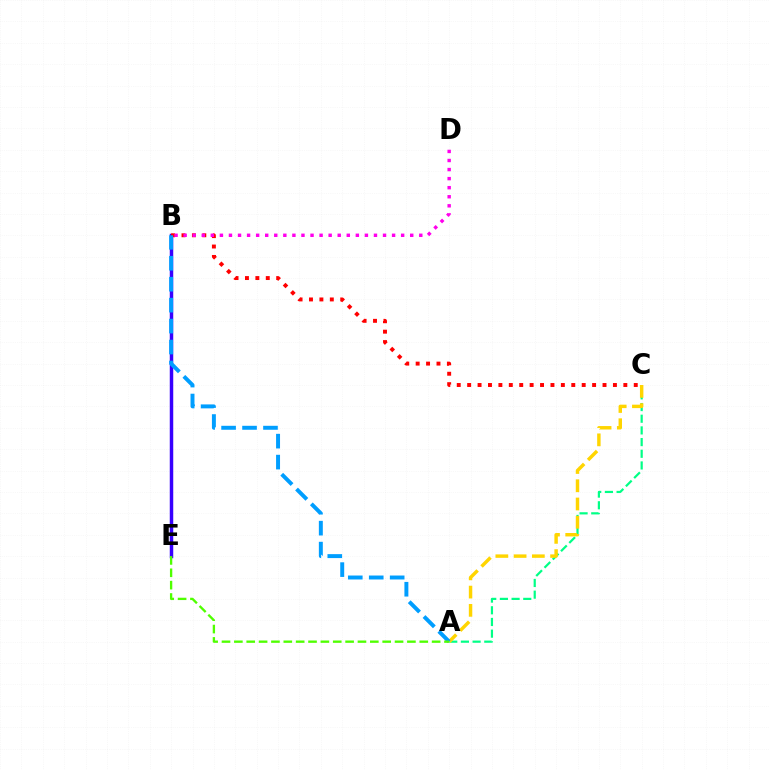{('A', 'C'): [{'color': '#00ff86', 'line_style': 'dashed', 'thickness': 1.59}, {'color': '#ffd500', 'line_style': 'dashed', 'thickness': 2.48}], ('B', 'E'): [{'color': '#3700ff', 'line_style': 'solid', 'thickness': 2.5}], ('B', 'C'): [{'color': '#ff0000', 'line_style': 'dotted', 'thickness': 2.83}], ('B', 'D'): [{'color': '#ff00ed', 'line_style': 'dotted', 'thickness': 2.46}], ('A', 'B'): [{'color': '#009eff', 'line_style': 'dashed', 'thickness': 2.85}], ('A', 'E'): [{'color': '#4fff00', 'line_style': 'dashed', 'thickness': 1.68}]}